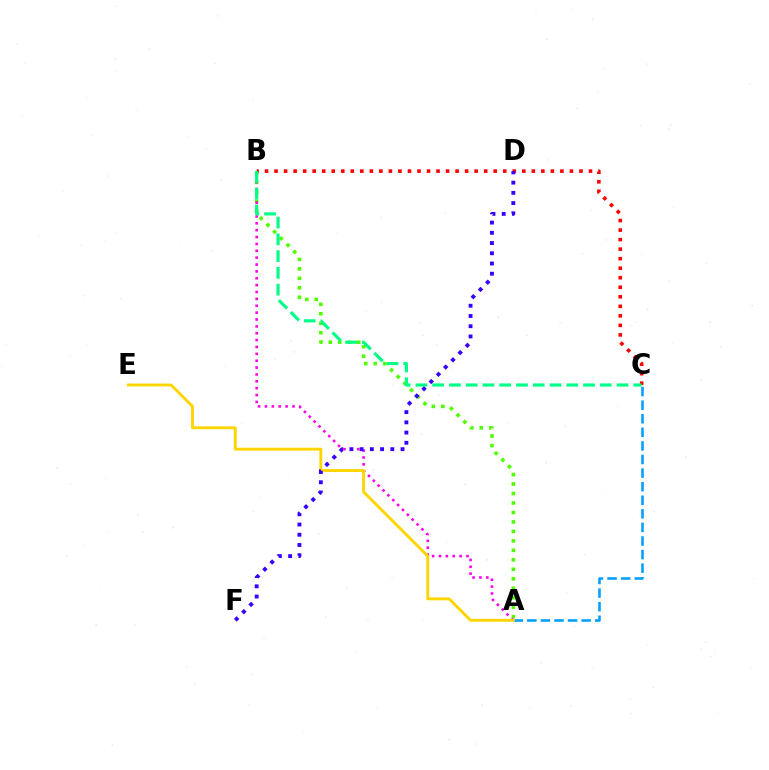{('A', 'C'): [{'color': '#009eff', 'line_style': 'dashed', 'thickness': 1.85}], ('A', 'B'): [{'color': '#4fff00', 'line_style': 'dotted', 'thickness': 2.57}, {'color': '#ff00ed', 'line_style': 'dotted', 'thickness': 1.87}], ('B', 'C'): [{'color': '#ff0000', 'line_style': 'dotted', 'thickness': 2.59}, {'color': '#00ff86', 'line_style': 'dashed', 'thickness': 2.28}], ('A', 'E'): [{'color': '#ffd500', 'line_style': 'solid', 'thickness': 2.08}], ('D', 'F'): [{'color': '#3700ff', 'line_style': 'dotted', 'thickness': 2.78}]}